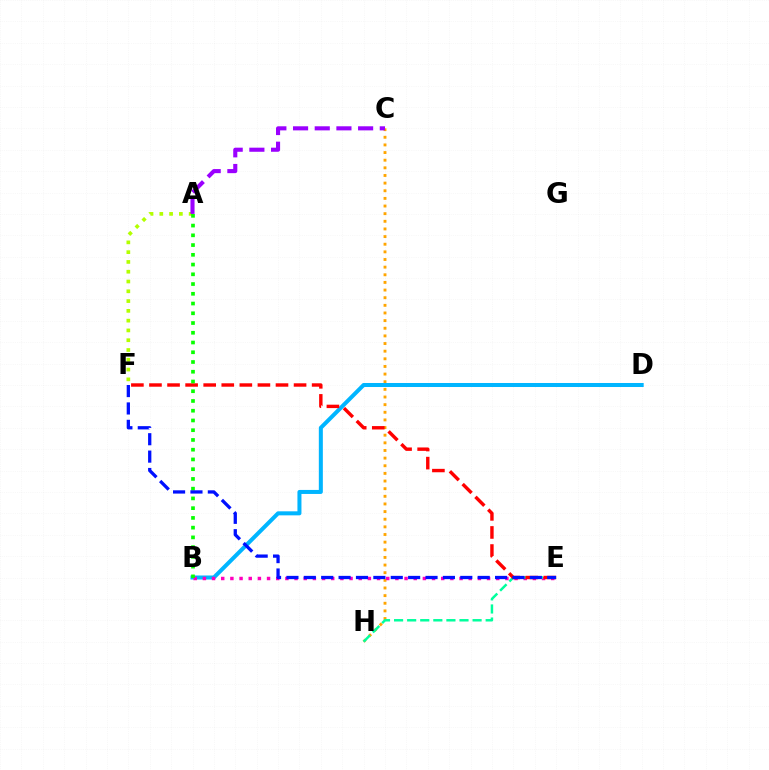{('C', 'H'): [{'color': '#ffa500', 'line_style': 'dotted', 'thickness': 2.08}], ('A', 'F'): [{'color': '#b3ff00', 'line_style': 'dotted', 'thickness': 2.66}], ('B', 'D'): [{'color': '#00b5ff', 'line_style': 'solid', 'thickness': 2.89}], ('B', 'E'): [{'color': '#ff00bd', 'line_style': 'dotted', 'thickness': 2.49}], ('A', 'C'): [{'color': '#9b00ff', 'line_style': 'dashed', 'thickness': 2.95}], ('E', 'H'): [{'color': '#00ff9d', 'line_style': 'dashed', 'thickness': 1.78}], ('E', 'F'): [{'color': '#ff0000', 'line_style': 'dashed', 'thickness': 2.46}, {'color': '#0010ff', 'line_style': 'dashed', 'thickness': 2.36}], ('A', 'B'): [{'color': '#08ff00', 'line_style': 'dotted', 'thickness': 2.65}]}